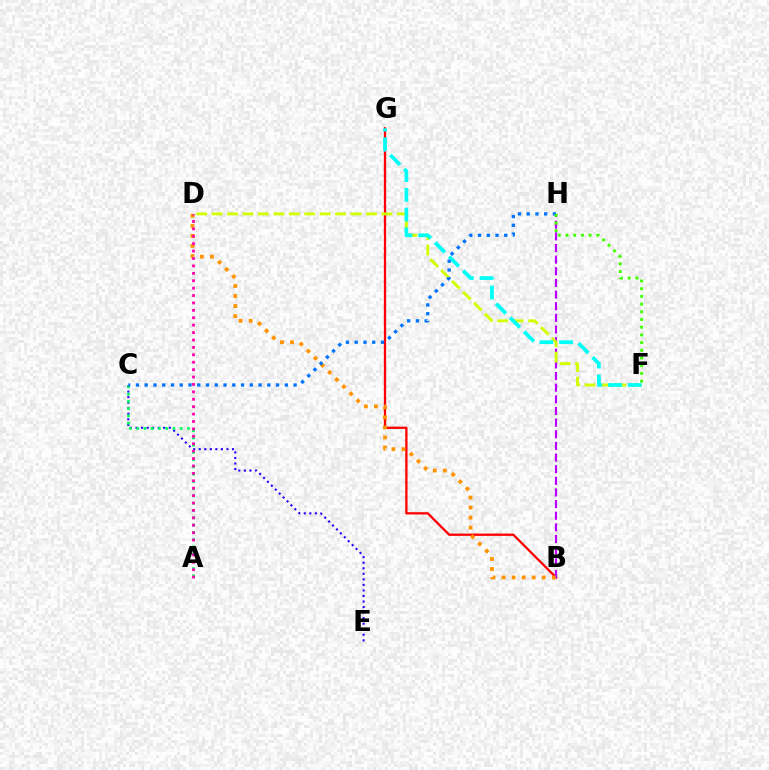{('B', 'G'): [{'color': '#ff0000', 'line_style': 'solid', 'thickness': 1.65}], ('B', 'H'): [{'color': '#b900ff', 'line_style': 'dashed', 'thickness': 1.58}], ('B', 'D'): [{'color': '#ff9400', 'line_style': 'dotted', 'thickness': 2.73}], ('C', 'E'): [{'color': '#2500ff', 'line_style': 'dotted', 'thickness': 1.51}], ('A', 'C'): [{'color': '#00ff5c', 'line_style': 'dotted', 'thickness': 1.97}], ('D', 'F'): [{'color': '#d1ff00', 'line_style': 'dashed', 'thickness': 2.1}], ('F', 'G'): [{'color': '#00fff6', 'line_style': 'dashed', 'thickness': 2.69}], ('C', 'H'): [{'color': '#0074ff', 'line_style': 'dotted', 'thickness': 2.38}], ('F', 'H'): [{'color': '#3dff00', 'line_style': 'dotted', 'thickness': 2.09}], ('A', 'D'): [{'color': '#ff00ac', 'line_style': 'dotted', 'thickness': 2.01}]}